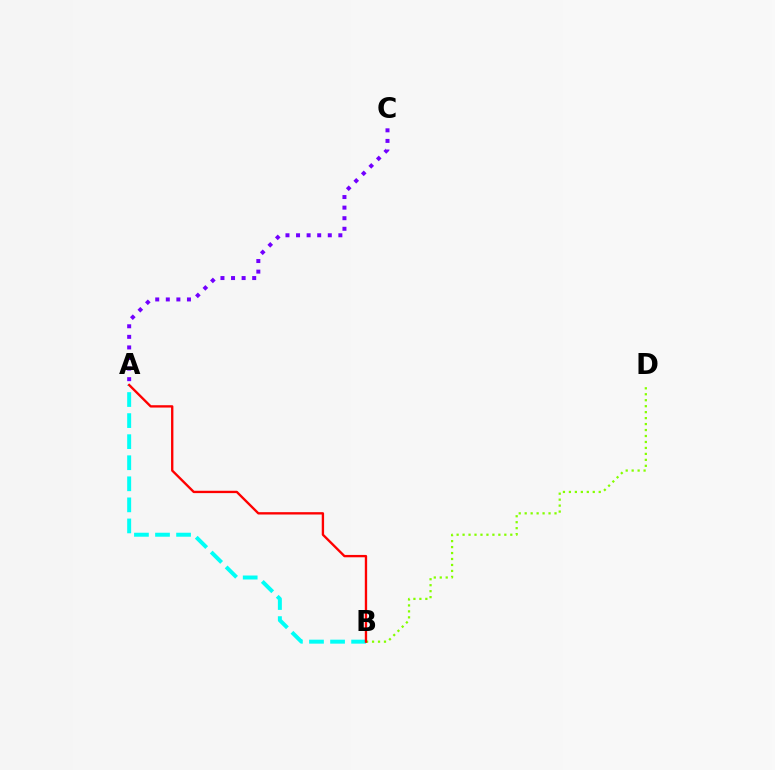{('A', 'B'): [{'color': '#00fff6', 'line_style': 'dashed', 'thickness': 2.86}, {'color': '#ff0000', 'line_style': 'solid', 'thickness': 1.69}], ('A', 'C'): [{'color': '#7200ff', 'line_style': 'dotted', 'thickness': 2.87}], ('B', 'D'): [{'color': '#84ff00', 'line_style': 'dotted', 'thickness': 1.62}]}